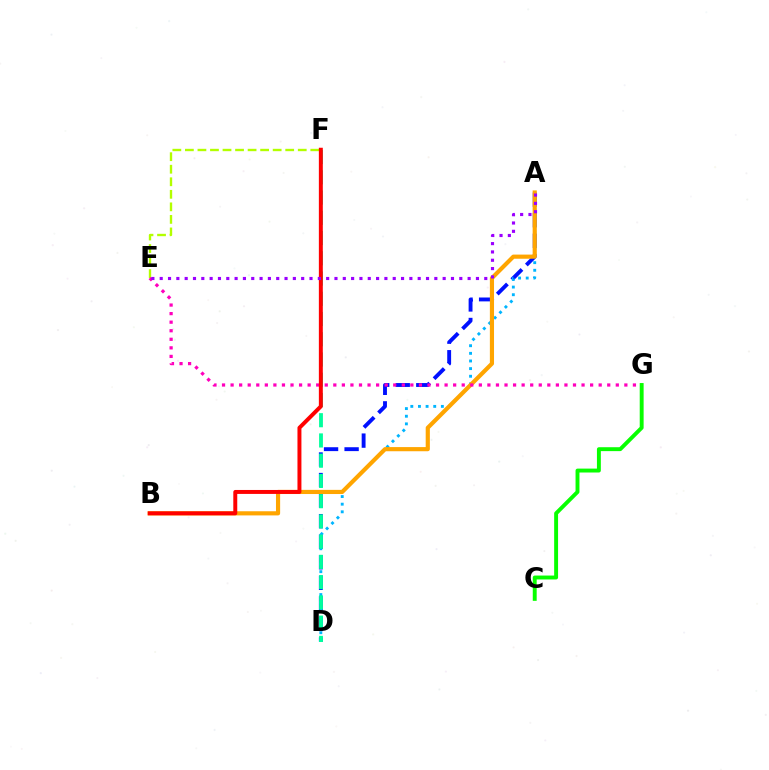{('A', 'D'): [{'color': '#0010ff', 'line_style': 'dashed', 'thickness': 2.79}, {'color': '#00b5ff', 'line_style': 'dotted', 'thickness': 2.07}], ('A', 'B'): [{'color': '#ffa500', 'line_style': 'solid', 'thickness': 2.99}], ('E', 'F'): [{'color': '#b3ff00', 'line_style': 'dashed', 'thickness': 1.7}], ('D', 'F'): [{'color': '#00ff9d', 'line_style': 'dashed', 'thickness': 2.75}], ('E', 'G'): [{'color': '#ff00bd', 'line_style': 'dotted', 'thickness': 2.33}], ('B', 'F'): [{'color': '#ff0000', 'line_style': 'solid', 'thickness': 2.85}], ('C', 'G'): [{'color': '#08ff00', 'line_style': 'solid', 'thickness': 2.81}], ('A', 'E'): [{'color': '#9b00ff', 'line_style': 'dotted', 'thickness': 2.26}]}